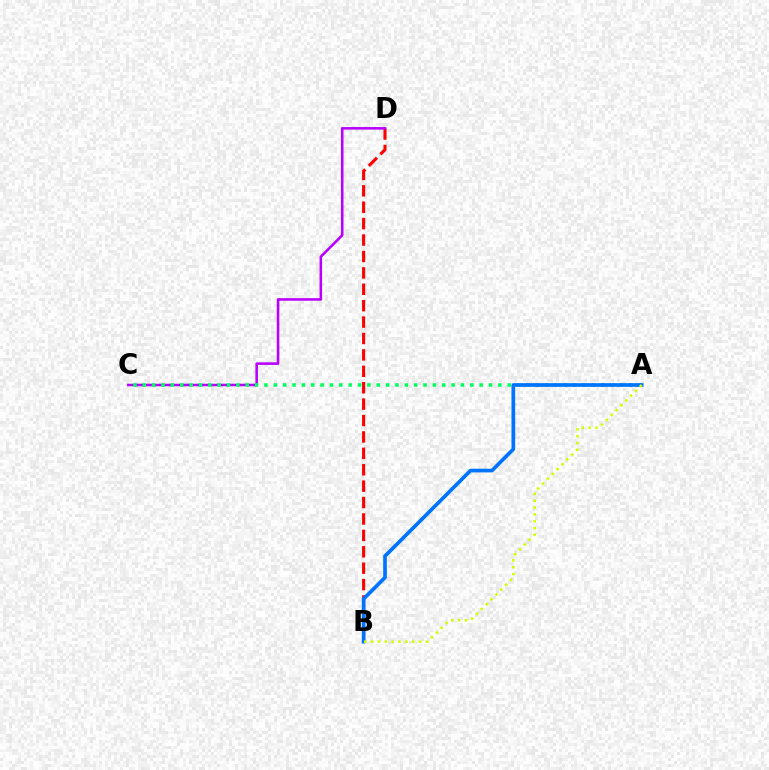{('B', 'D'): [{'color': '#ff0000', 'line_style': 'dashed', 'thickness': 2.23}], ('C', 'D'): [{'color': '#b900ff', 'line_style': 'solid', 'thickness': 1.85}], ('A', 'C'): [{'color': '#00ff5c', 'line_style': 'dotted', 'thickness': 2.54}], ('A', 'B'): [{'color': '#0074ff', 'line_style': 'solid', 'thickness': 2.65}, {'color': '#d1ff00', 'line_style': 'dotted', 'thickness': 1.86}]}